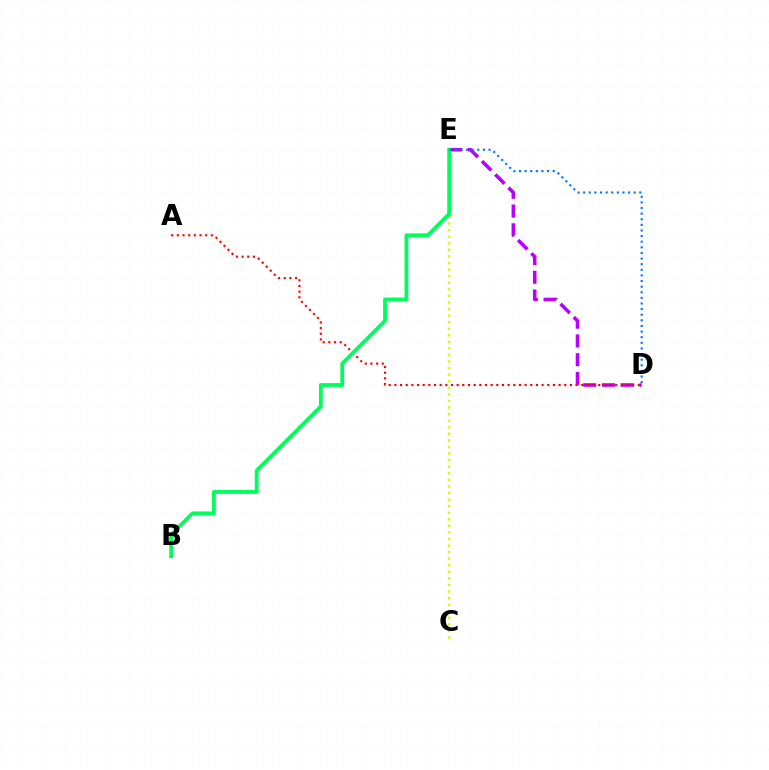{('D', 'E'): [{'color': '#b900ff', 'line_style': 'dashed', 'thickness': 2.55}, {'color': '#0074ff', 'line_style': 'dotted', 'thickness': 1.53}], ('C', 'E'): [{'color': '#d1ff00', 'line_style': 'dotted', 'thickness': 1.79}], ('A', 'D'): [{'color': '#ff0000', 'line_style': 'dotted', 'thickness': 1.54}], ('B', 'E'): [{'color': '#00ff5c', 'line_style': 'solid', 'thickness': 2.74}]}